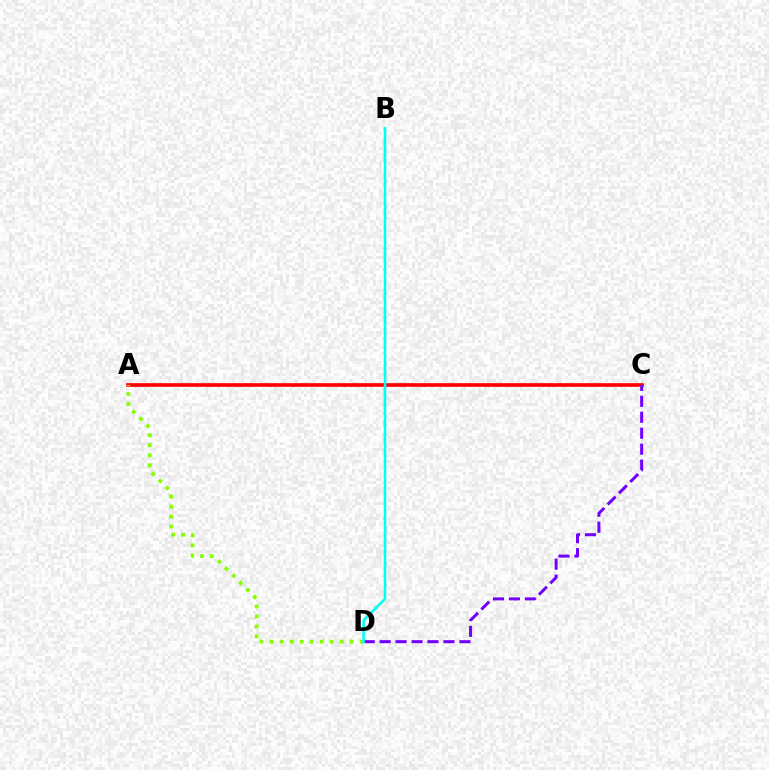{('A', 'C'): [{'color': '#ff0000', 'line_style': 'solid', 'thickness': 2.63}], ('C', 'D'): [{'color': '#7200ff', 'line_style': 'dashed', 'thickness': 2.17}], ('A', 'D'): [{'color': '#84ff00', 'line_style': 'dotted', 'thickness': 2.72}], ('B', 'D'): [{'color': '#00fff6', 'line_style': 'solid', 'thickness': 1.86}]}